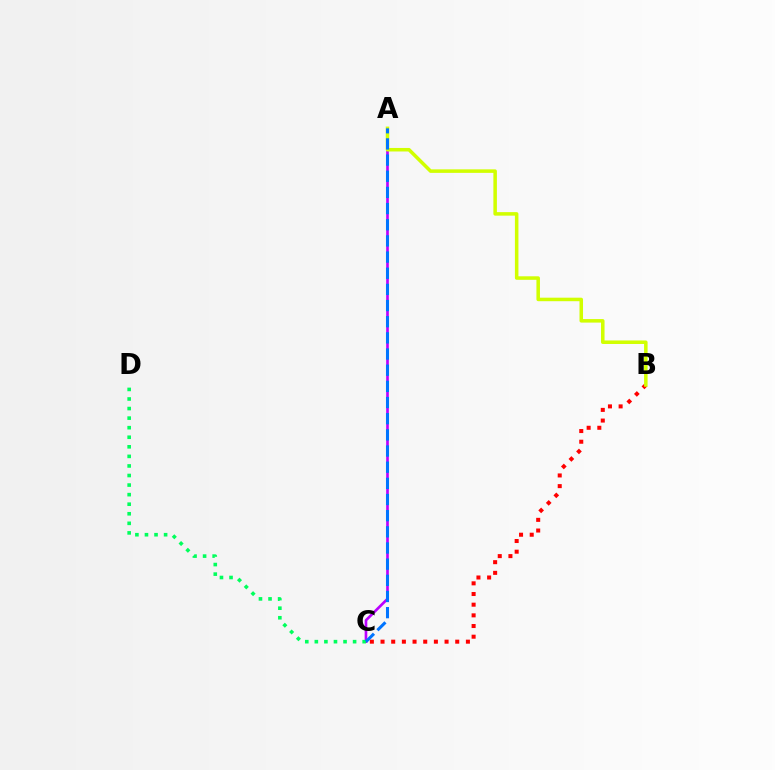{('A', 'C'): [{'color': '#b900ff', 'line_style': 'solid', 'thickness': 1.92}, {'color': '#0074ff', 'line_style': 'dashed', 'thickness': 2.2}], ('B', 'C'): [{'color': '#ff0000', 'line_style': 'dotted', 'thickness': 2.9}], ('A', 'B'): [{'color': '#d1ff00', 'line_style': 'solid', 'thickness': 2.53}], ('C', 'D'): [{'color': '#00ff5c', 'line_style': 'dotted', 'thickness': 2.6}]}